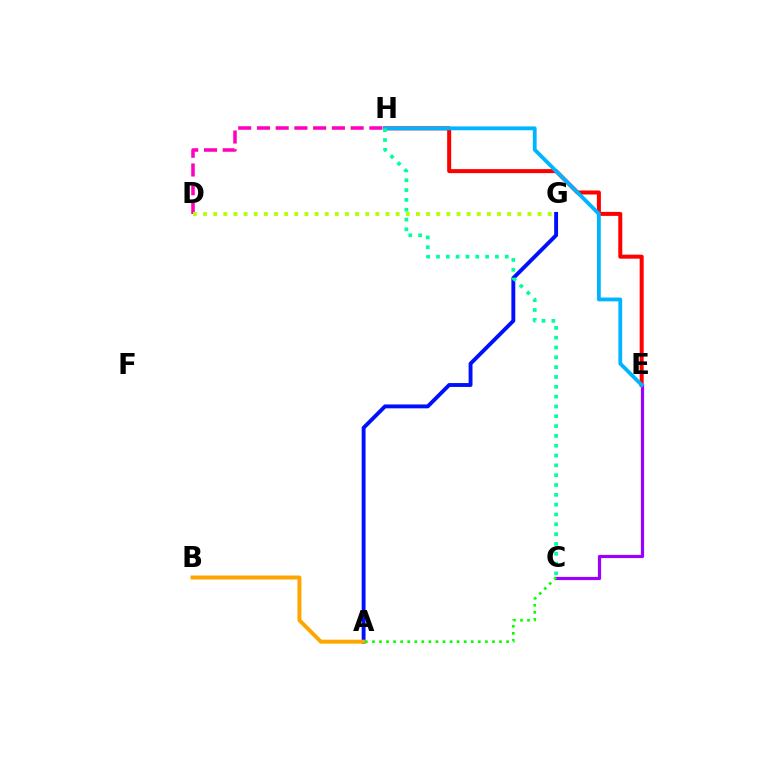{('C', 'E'): [{'color': '#9b00ff', 'line_style': 'solid', 'thickness': 2.31}], ('D', 'H'): [{'color': '#ff00bd', 'line_style': 'dashed', 'thickness': 2.55}], ('E', 'H'): [{'color': '#ff0000', 'line_style': 'solid', 'thickness': 2.88}, {'color': '#00b5ff', 'line_style': 'solid', 'thickness': 2.74}], ('A', 'G'): [{'color': '#0010ff', 'line_style': 'solid', 'thickness': 2.8}], ('C', 'H'): [{'color': '#00ff9d', 'line_style': 'dotted', 'thickness': 2.67}], ('A', 'B'): [{'color': '#ffa500', 'line_style': 'solid', 'thickness': 2.83}], ('A', 'C'): [{'color': '#08ff00', 'line_style': 'dotted', 'thickness': 1.92}], ('D', 'G'): [{'color': '#b3ff00', 'line_style': 'dotted', 'thickness': 2.75}]}